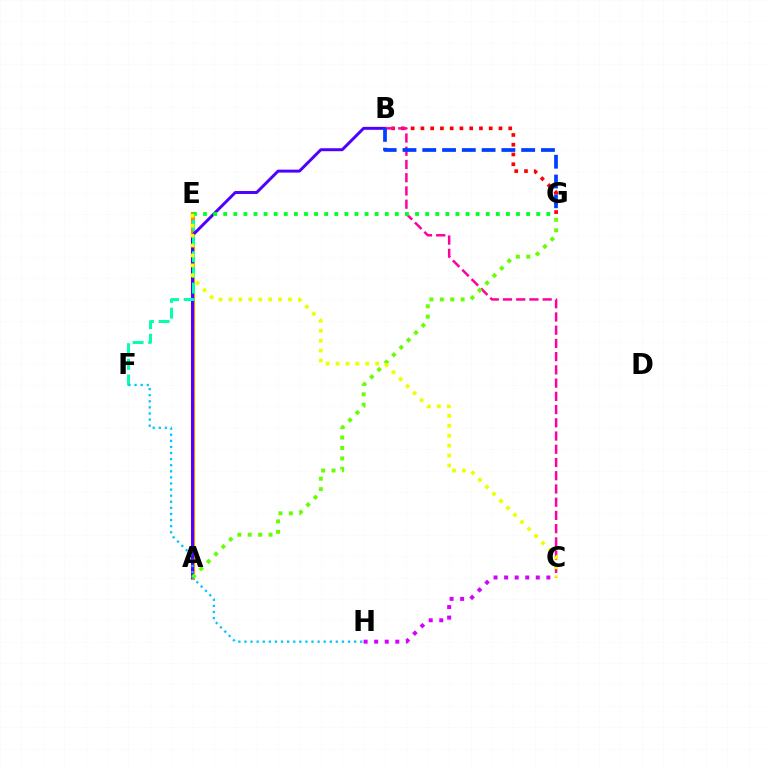{('A', 'E'): [{'color': '#ff8800', 'line_style': 'solid', 'thickness': 2.98}], ('B', 'G'): [{'color': '#ff0000', 'line_style': 'dotted', 'thickness': 2.65}, {'color': '#003fff', 'line_style': 'dashed', 'thickness': 2.69}], ('A', 'B'): [{'color': '#4f00ff', 'line_style': 'solid', 'thickness': 2.14}], ('E', 'F'): [{'color': '#00ffaf', 'line_style': 'dashed', 'thickness': 2.13}], ('B', 'C'): [{'color': '#ff00a0', 'line_style': 'dashed', 'thickness': 1.8}], ('C', 'H'): [{'color': '#d600ff', 'line_style': 'dotted', 'thickness': 2.87}], ('E', 'G'): [{'color': '#00ff27', 'line_style': 'dotted', 'thickness': 2.74}], ('A', 'G'): [{'color': '#66ff00', 'line_style': 'dotted', 'thickness': 2.83}], ('F', 'H'): [{'color': '#00c7ff', 'line_style': 'dotted', 'thickness': 1.66}], ('C', 'E'): [{'color': '#eeff00', 'line_style': 'dotted', 'thickness': 2.7}]}